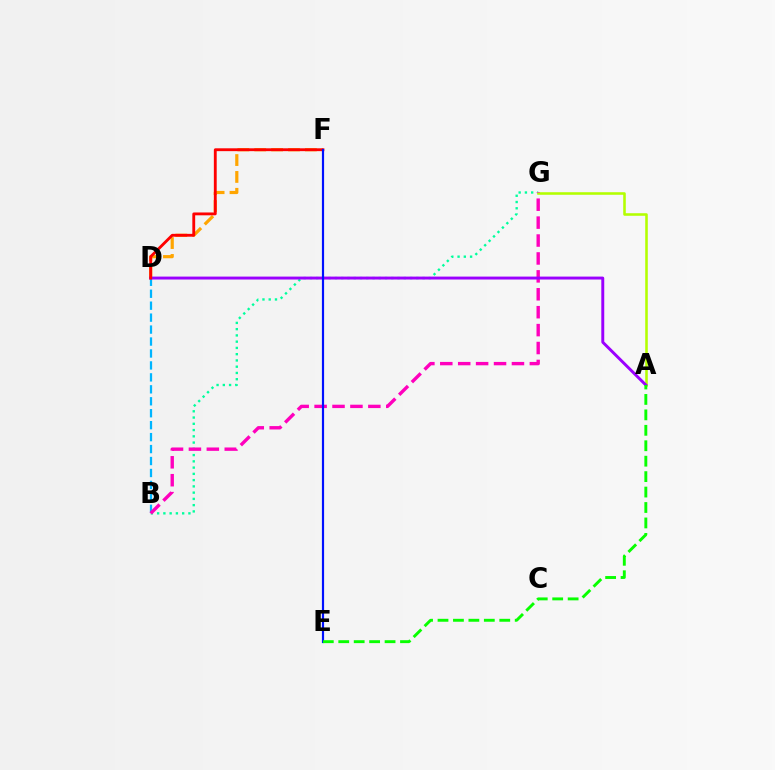{('B', 'D'): [{'color': '#00b5ff', 'line_style': 'dashed', 'thickness': 1.62}], ('B', 'G'): [{'color': '#00ff9d', 'line_style': 'dotted', 'thickness': 1.7}, {'color': '#ff00bd', 'line_style': 'dashed', 'thickness': 2.43}], ('A', 'G'): [{'color': '#b3ff00', 'line_style': 'solid', 'thickness': 1.85}], ('D', 'F'): [{'color': '#ffa500', 'line_style': 'dashed', 'thickness': 2.29}, {'color': '#ff0000', 'line_style': 'solid', 'thickness': 2.05}], ('A', 'D'): [{'color': '#9b00ff', 'line_style': 'solid', 'thickness': 2.11}], ('E', 'F'): [{'color': '#0010ff', 'line_style': 'solid', 'thickness': 1.57}], ('A', 'E'): [{'color': '#08ff00', 'line_style': 'dashed', 'thickness': 2.1}]}